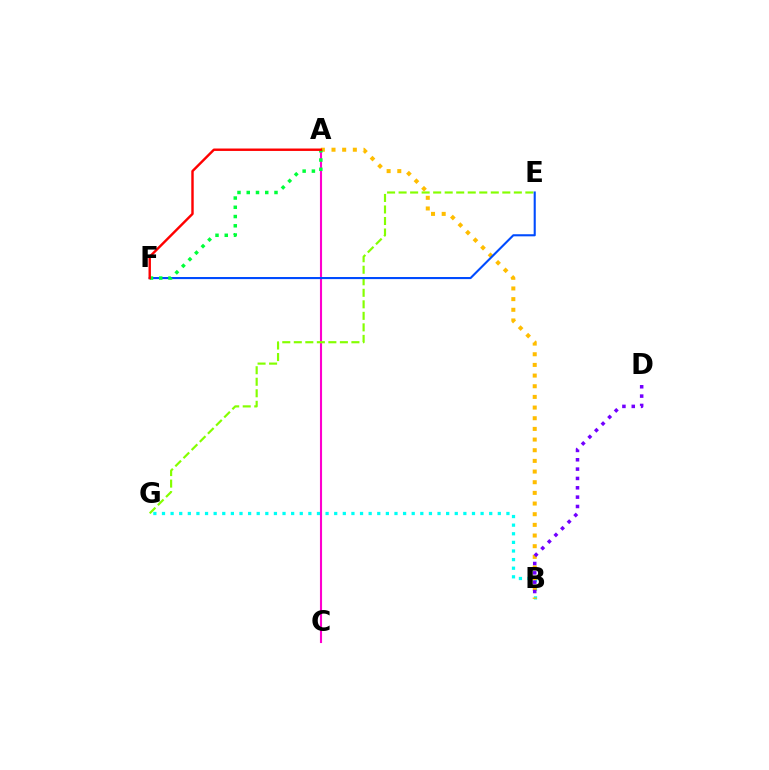{('B', 'G'): [{'color': '#00fff6', 'line_style': 'dotted', 'thickness': 2.34}], ('A', 'C'): [{'color': '#ff00cf', 'line_style': 'solid', 'thickness': 1.52}], ('E', 'G'): [{'color': '#84ff00', 'line_style': 'dashed', 'thickness': 1.57}], ('A', 'B'): [{'color': '#ffbd00', 'line_style': 'dotted', 'thickness': 2.9}], ('E', 'F'): [{'color': '#004bff', 'line_style': 'solid', 'thickness': 1.51}], ('A', 'F'): [{'color': '#00ff39', 'line_style': 'dotted', 'thickness': 2.51}, {'color': '#ff0000', 'line_style': 'solid', 'thickness': 1.74}], ('B', 'D'): [{'color': '#7200ff', 'line_style': 'dotted', 'thickness': 2.54}]}